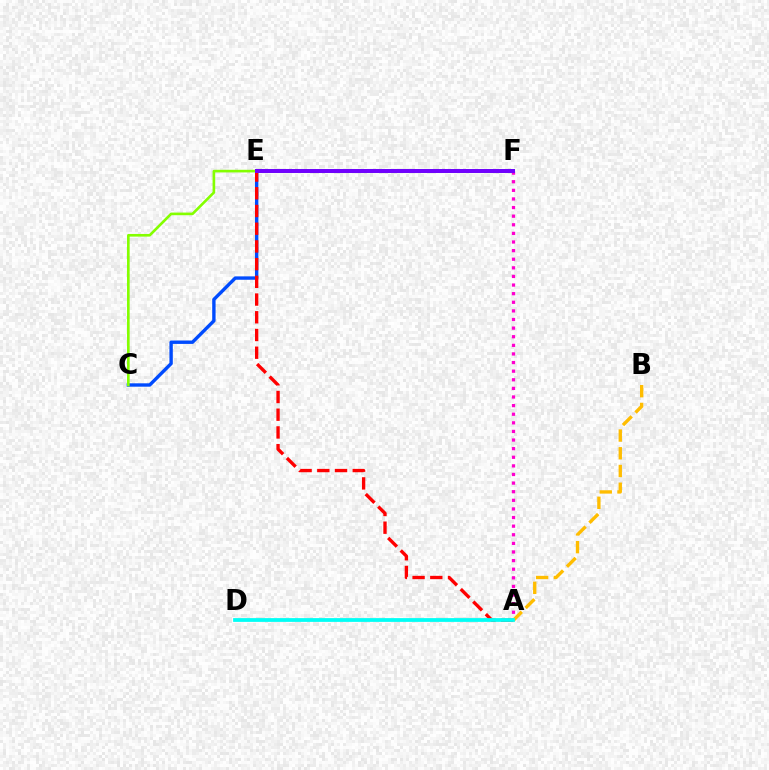{('E', 'F'): [{'color': '#00ff39', 'line_style': 'solid', 'thickness': 2.89}, {'color': '#7200ff', 'line_style': 'solid', 'thickness': 2.84}], ('A', 'F'): [{'color': '#ff00cf', 'line_style': 'dotted', 'thickness': 2.34}], ('C', 'E'): [{'color': '#004bff', 'line_style': 'solid', 'thickness': 2.43}, {'color': '#84ff00', 'line_style': 'solid', 'thickness': 1.9}], ('A', 'B'): [{'color': '#ffbd00', 'line_style': 'dashed', 'thickness': 2.41}], ('A', 'E'): [{'color': '#ff0000', 'line_style': 'dashed', 'thickness': 2.41}], ('A', 'D'): [{'color': '#00fff6', 'line_style': 'solid', 'thickness': 2.71}]}